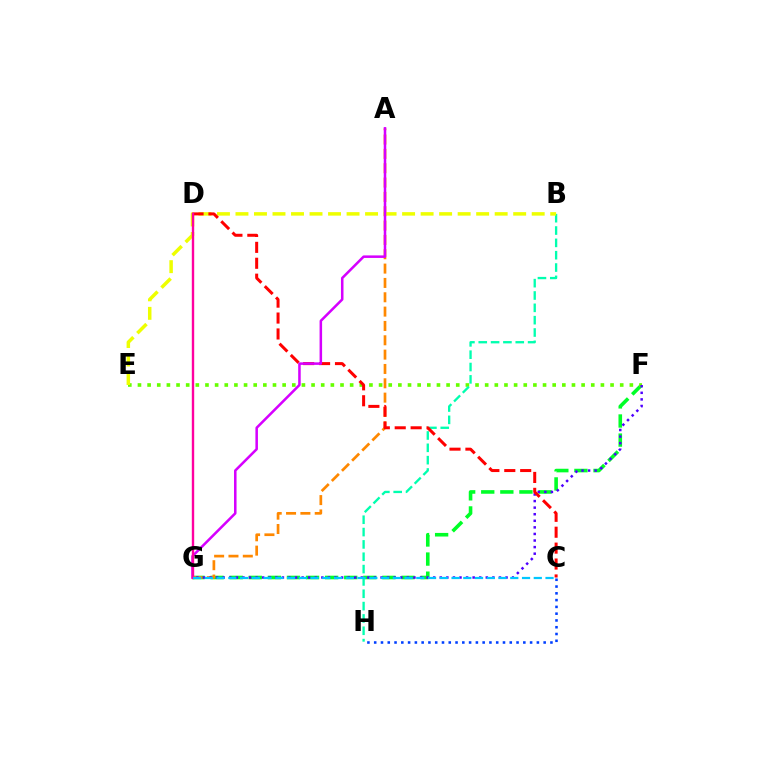{('C', 'H'): [{'color': '#003fff', 'line_style': 'dotted', 'thickness': 1.84}], ('F', 'G'): [{'color': '#00ff27', 'line_style': 'dashed', 'thickness': 2.59}, {'color': '#4f00ff', 'line_style': 'dotted', 'thickness': 1.79}], ('A', 'G'): [{'color': '#ff8800', 'line_style': 'dashed', 'thickness': 1.95}, {'color': '#d600ff', 'line_style': 'solid', 'thickness': 1.82}], ('E', 'F'): [{'color': '#66ff00', 'line_style': 'dotted', 'thickness': 2.62}], ('B', 'H'): [{'color': '#00ffaf', 'line_style': 'dashed', 'thickness': 1.68}], ('B', 'E'): [{'color': '#eeff00', 'line_style': 'dashed', 'thickness': 2.52}], ('C', 'D'): [{'color': '#ff0000', 'line_style': 'dashed', 'thickness': 2.16}], ('D', 'G'): [{'color': '#ff00a0', 'line_style': 'solid', 'thickness': 1.72}], ('C', 'G'): [{'color': '#00c7ff', 'line_style': 'dashed', 'thickness': 1.6}]}